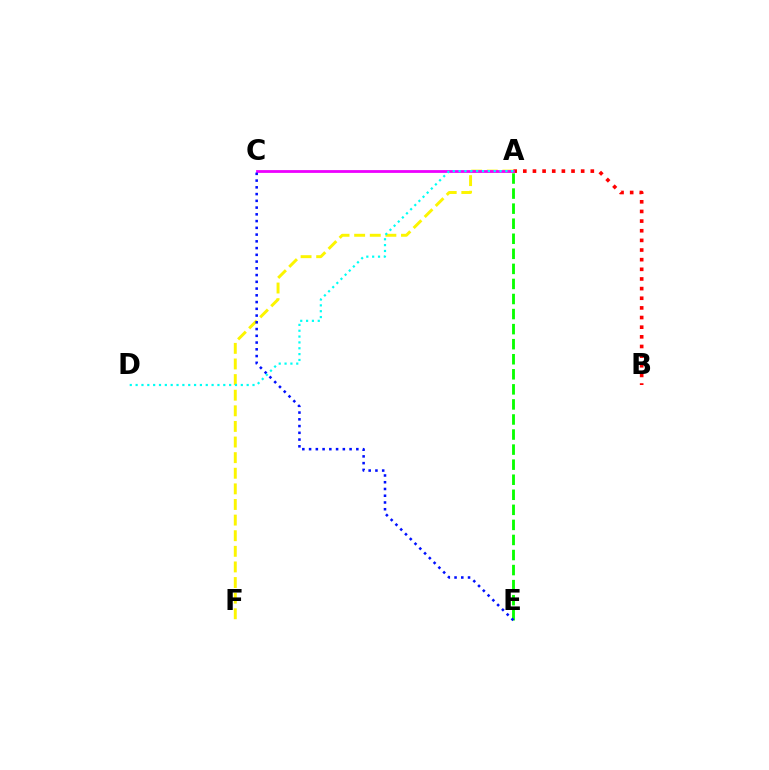{('A', 'B'): [{'color': '#ff0000', 'line_style': 'dotted', 'thickness': 2.62}], ('A', 'F'): [{'color': '#fcf500', 'line_style': 'dashed', 'thickness': 2.12}], ('A', 'E'): [{'color': '#08ff00', 'line_style': 'dashed', 'thickness': 2.05}], ('A', 'C'): [{'color': '#ee00ff', 'line_style': 'solid', 'thickness': 2.01}], ('C', 'E'): [{'color': '#0010ff', 'line_style': 'dotted', 'thickness': 1.83}], ('A', 'D'): [{'color': '#00fff6', 'line_style': 'dotted', 'thickness': 1.59}]}